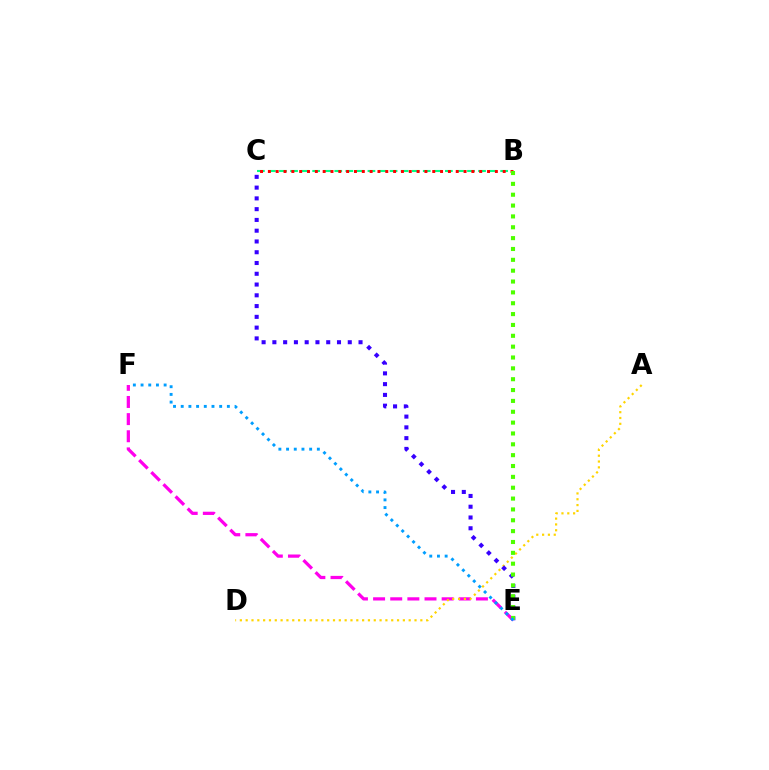{('E', 'F'): [{'color': '#ff00ed', 'line_style': 'dashed', 'thickness': 2.33}, {'color': '#009eff', 'line_style': 'dotted', 'thickness': 2.09}], ('A', 'D'): [{'color': '#ffd500', 'line_style': 'dotted', 'thickness': 1.58}], ('C', 'E'): [{'color': '#3700ff', 'line_style': 'dotted', 'thickness': 2.93}], ('B', 'C'): [{'color': '#00ff86', 'line_style': 'dashed', 'thickness': 1.5}, {'color': '#ff0000', 'line_style': 'dotted', 'thickness': 2.13}], ('B', 'E'): [{'color': '#4fff00', 'line_style': 'dotted', 'thickness': 2.95}]}